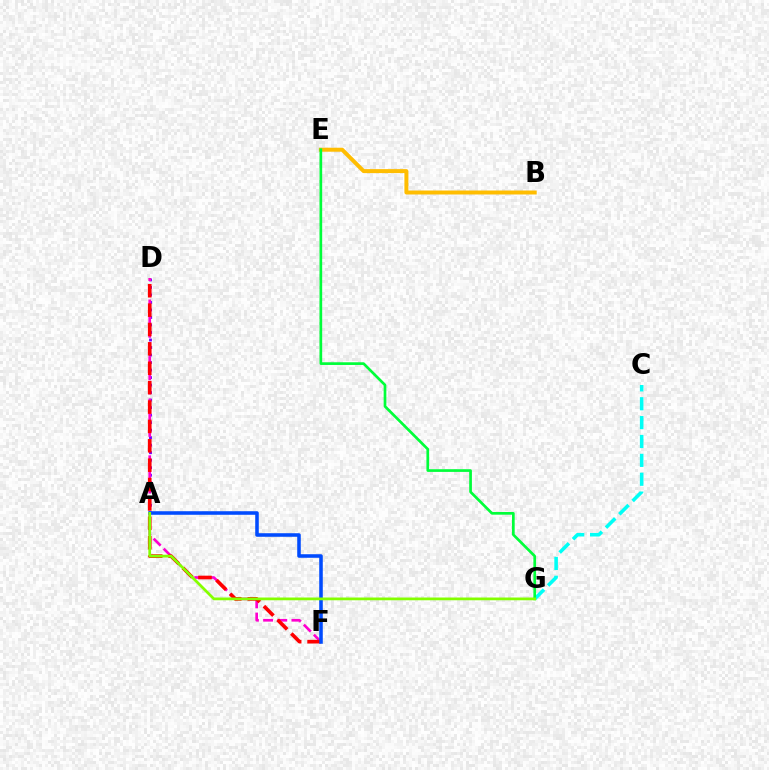{('A', 'D'): [{'color': '#7200ff', 'line_style': 'dotted', 'thickness': 2.04}], ('D', 'F'): [{'color': '#ff00cf', 'line_style': 'dashed', 'thickness': 1.92}, {'color': '#ff0000', 'line_style': 'dashed', 'thickness': 2.63}], ('C', 'G'): [{'color': '#00fff6', 'line_style': 'dashed', 'thickness': 2.56}], ('B', 'E'): [{'color': '#ffbd00', 'line_style': 'solid', 'thickness': 2.86}], ('E', 'G'): [{'color': '#00ff39', 'line_style': 'solid', 'thickness': 1.94}], ('A', 'F'): [{'color': '#004bff', 'line_style': 'solid', 'thickness': 2.56}], ('A', 'G'): [{'color': '#84ff00', 'line_style': 'solid', 'thickness': 1.98}]}